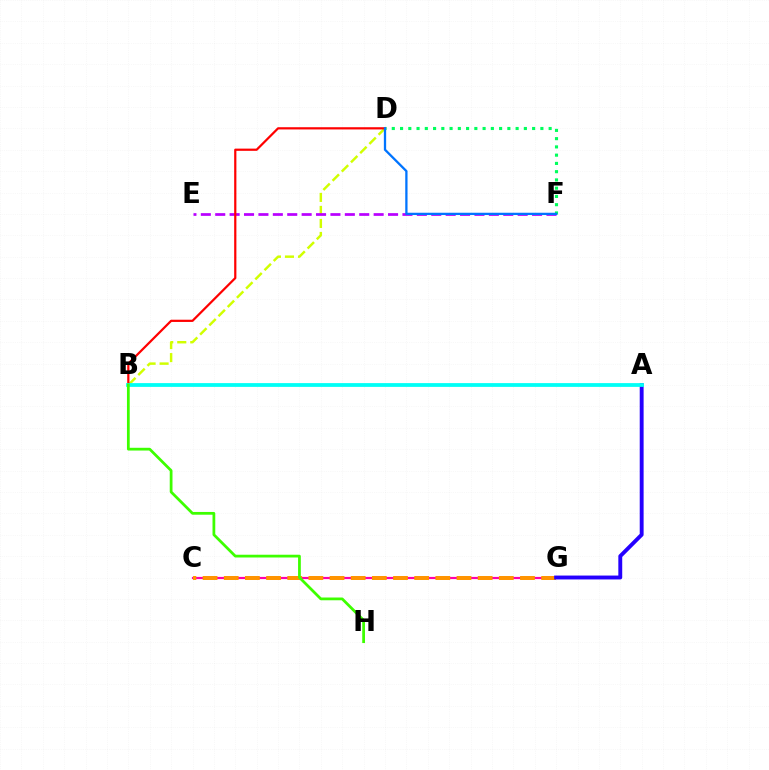{('B', 'D'): [{'color': '#d1ff00', 'line_style': 'dashed', 'thickness': 1.77}, {'color': '#ff0000', 'line_style': 'solid', 'thickness': 1.6}], ('E', 'F'): [{'color': '#b900ff', 'line_style': 'dashed', 'thickness': 1.96}], ('C', 'G'): [{'color': '#ff00ac', 'line_style': 'solid', 'thickness': 1.58}, {'color': '#ff9400', 'line_style': 'dashed', 'thickness': 2.87}], ('A', 'G'): [{'color': '#2500ff', 'line_style': 'solid', 'thickness': 2.8}], ('D', 'F'): [{'color': '#00ff5c', 'line_style': 'dotted', 'thickness': 2.24}, {'color': '#0074ff', 'line_style': 'solid', 'thickness': 1.65}], ('A', 'B'): [{'color': '#00fff6', 'line_style': 'solid', 'thickness': 2.71}], ('B', 'H'): [{'color': '#3dff00', 'line_style': 'solid', 'thickness': 1.99}]}